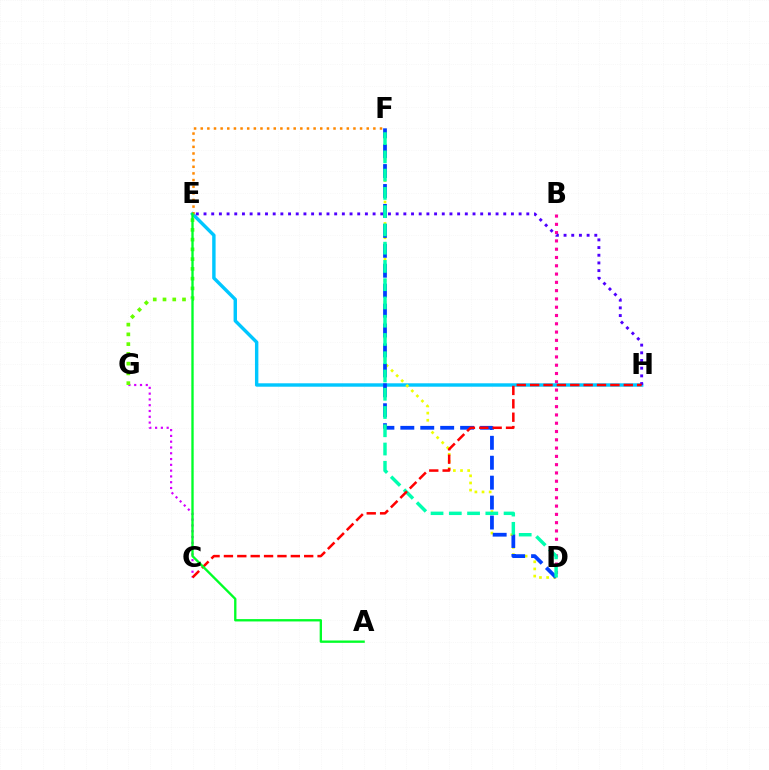{('B', 'D'): [{'color': '#ff00a0', 'line_style': 'dotted', 'thickness': 2.25}], ('C', 'G'): [{'color': '#d600ff', 'line_style': 'dotted', 'thickness': 1.57}], ('E', 'H'): [{'color': '#00c7ff', 'line_style': 'solid', 'thickness': 2.46}, {'color': '#4f00ff', 'line_style': 'dotted', 'thickness': 2.09}], ('E', 'G'): [{'color': '#66ff00', 'line_style': 'dotted', 'thickness': 2.65}], ('D', 'F'): [{'color': '#eeff00', 'line_style': 'dotted', 'thickness': 1.94}, {'color': '#003fff', 'line_style': 'dashed', 'thickness': 2.71}, {'color': '#00ffaf', 'line_style': 'dashed', 'thickness': 2.48}], ('E', 'F'): [{'color': '#ff8800', 'line_style': 'dotted', 'thickness': 1.8}], ('C', 'H'): [{'color': '#ff0000', 'line_style': 'dashed', 'thickness': 1.82}], ('A', 'E'): [{'color': '#00ff27', 'line_style': 'solid', 'thickness': 1.69}]}